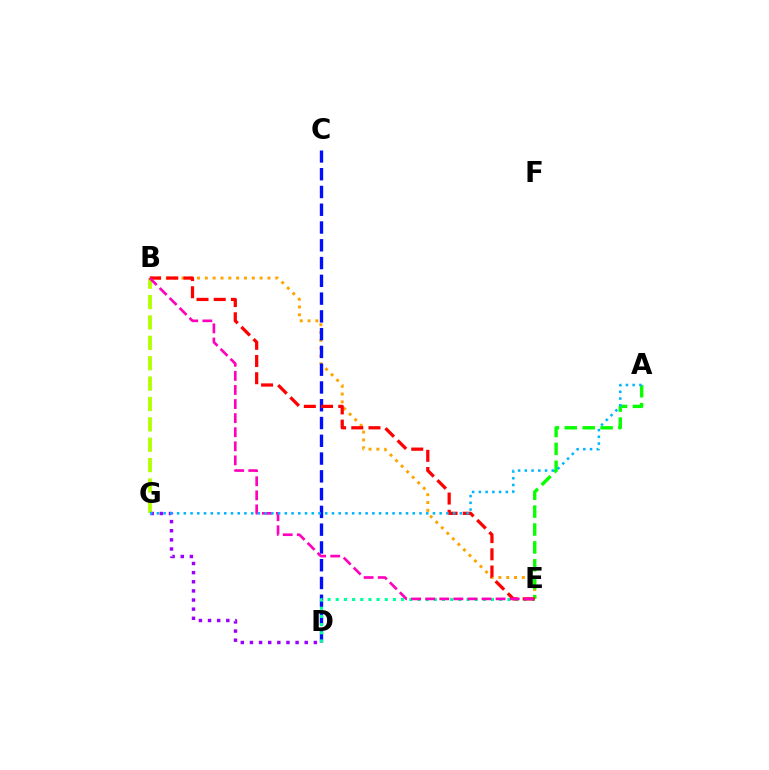{('B', 'G'): [{'color': '#b3ff00', 'line_style': 'dashed', 'thickness': 2.77}], ('B', 'E'): [{'color': '#ffa500', 'line_style': 'dotted', 'thickness': 2.13}, {'color': '#ff0000', 'line_style': 'dashed', 'thickness': 2.34}, {'color': '#ff00bd', 'line_style': 'dashed', 'thickness': 1.91}], ('A', 'E'): [{'color': '#08ff00', 'line_style': 'dashed', 'thickness': 2.43}], ('C', 'D'): [{'color': '#0010ff', 'line_style': 'dashed', 'thickness': 2.41}], ('D', 'G'): [{'color': '#9b00ff', 'line_style': 'dotted', 'thickness': 2.48}], ('D', 'E'): [{'color': '#00ff9d', 'line_style': 'dotted', 'thickness': 2.22}], ('A', 'G'): [{'color': '#00b5ff', 'line_style': 'dotted', 'thickness': 1.83}]}